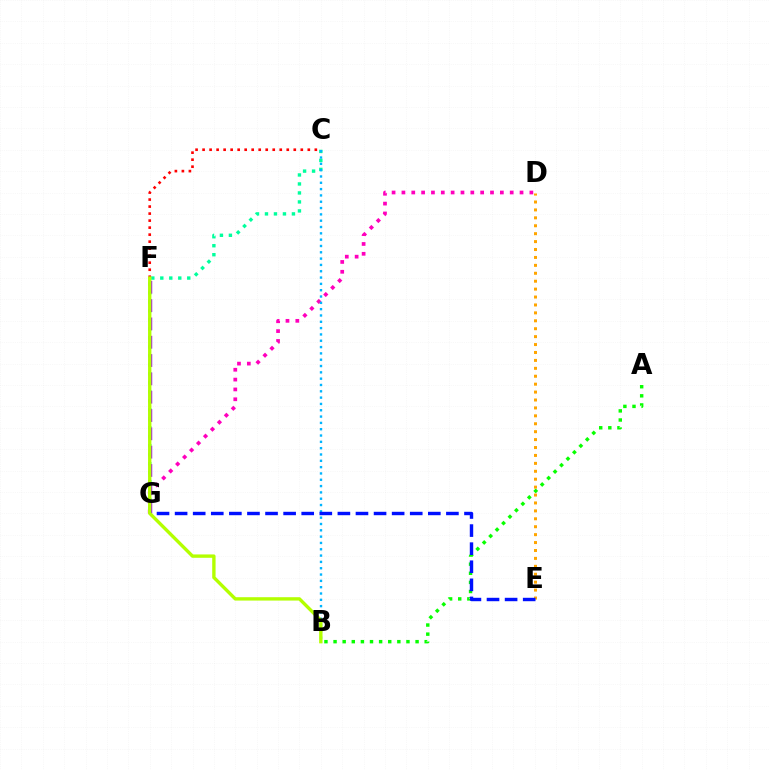{('C', 'G'): [{'color': '#00ff9d', 'line_style': 'dotted', 'thickness': 2.44}], ('D', 'G'): [{'color': '#ff00bd', 'line_style': 'dotted', 'thickness': 2.67}], ('A', 'B'): [{'color': '#08ff00', 'line_style': 'dotted', 'thickness': 2.48}], ('F', 'G'): [{'color': '#9b00ff', 'line_style': 'dashed', 'thickness': 2.49}], ('D', 'E'): [{'color': '#ffa500', 'line_style': 'dotted', 'thickness': 2.15}], ('B', 'C'): [{'color': '#00b5ff', 'line_style': 'dotted', 'thickness': 1.72}], ('C', 'F'): [{'color': '#ff0000', 'line_style': 'dotted', 'thickness': 1.91}], ('E', 'G'): [{'color': '#0010ff', 'line_style': 'dashed', 'thickness': 2.46}], ('B', 'F'): [{'color': '#b3ff00', 'line_style': 'solid', 'thickness': 2.42}]}